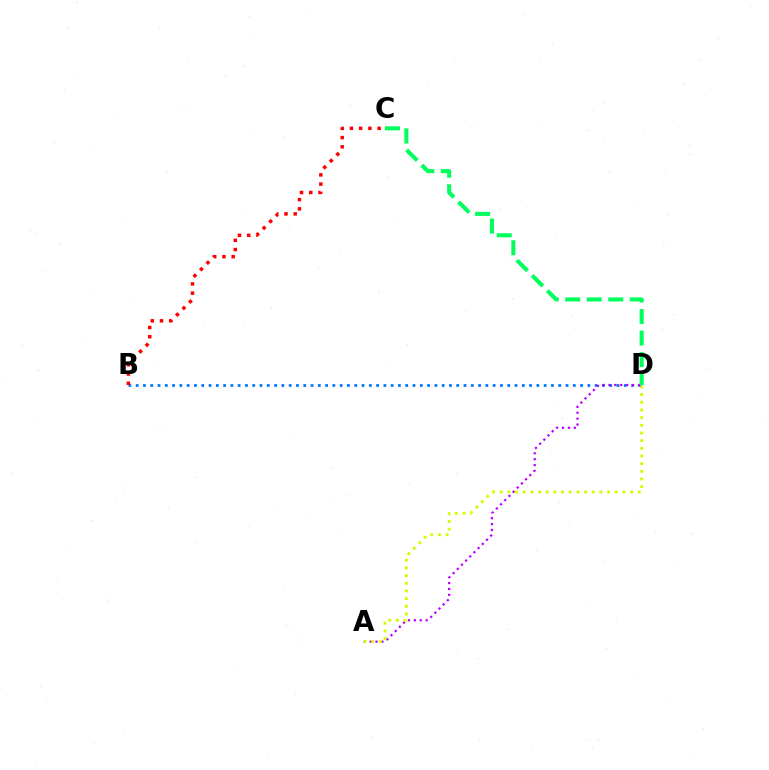{('B', 'D'): [{'color': '#0074ff', 'line_style': 'dotted', 'thickness': 1.98}], ('A', 'D'): [{'color': '#b900ff', 'line_style': 'dotted', 'thickness': 1.6}, {'color': '#d1ff00', 'line_style': 'dotted', 'thickness': 2.08}], ('B', 'C'): [{'color': '#ff0000', 'line_style': 'dotted', 'thickness': 2.51}], ('C', 'D'): [{'color': '#00ff5c', 'line_style': 'dashed', 'thickness': 2.92}]}